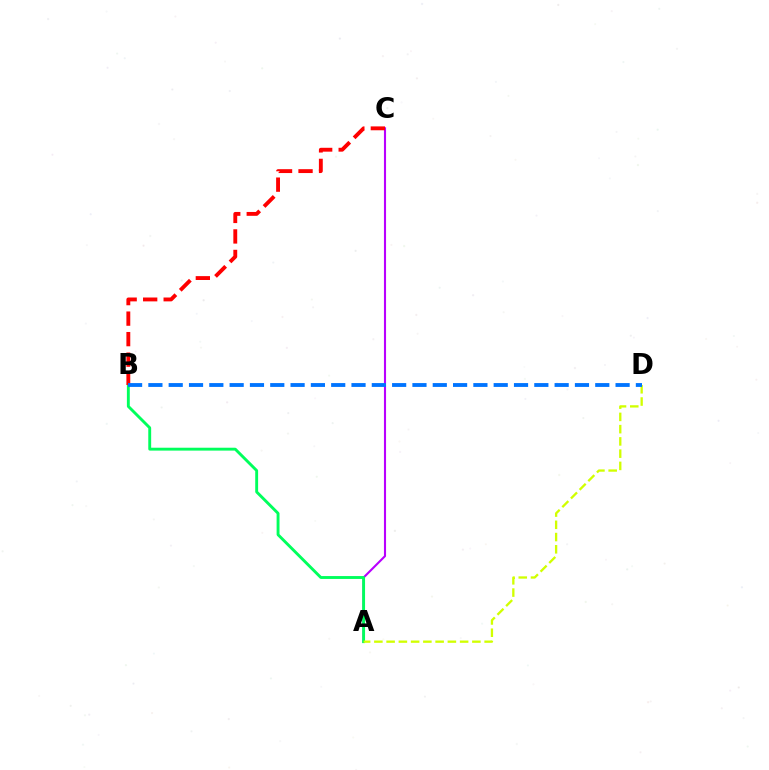{('A', 'C'): [{'color': '#b900ff', 'line_style': 'solid', 'thickness': 1.52}], ('A', 'B'): [{'color': '#00ff5c', 'line_style': 'solid', 'thickness': 2.08}], ('B', 'C'): [{'color': '#ff0000', 'line_style': 'dashed', 'thickness': 2.79}], ('A', 'D'): [{'color': '#d1ff00', 'line_style': 'dashed', 'thickness': 1.66}], ('B', 'D'): [{'color': '#0074ff', 'line_style': 'dashed', 'thickness': 2.76}]}